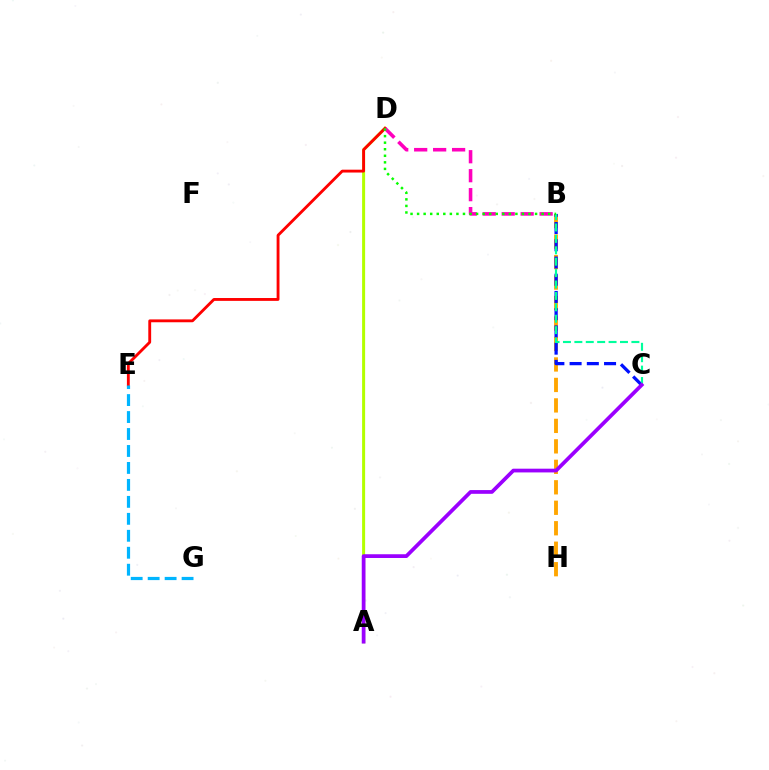{('A', 'D'): [{'color': '#b3ff00', 'line_style': 'solid', 'thickness': 2.17}], ('B', 'H'): [{'color': '#ffa500', 'line_style': 'dashed', 'thickness': 2.78}], ('B', 'C'): [{'color': '#0010ff', 'line_style': 'dashed', 'thickness': 2.34}, {'color': '#00ff9d', 'line_style': 'dashed', 'thickness': 1.55}], ('D', 'E'): [{'color': '#ff0000', 'line_style': 'solid', 'thickness': 2.05}], ('B', 'D'): [{'color': '#ff00bd', 'line_style': 'dashed', 'thickness': 2.58}, {'color': '#08ff00', 'line_style': 'dotted', 'thickness': 1.78}], ('A', 'C'): [{'color': '#9b00ff', 'line_style': 'solid', 'thickness': 2.69}], ('E', 'G'): [{'color': '#00b5ff', 'line_style': 'dashed', 'thickness': 2.3}]}